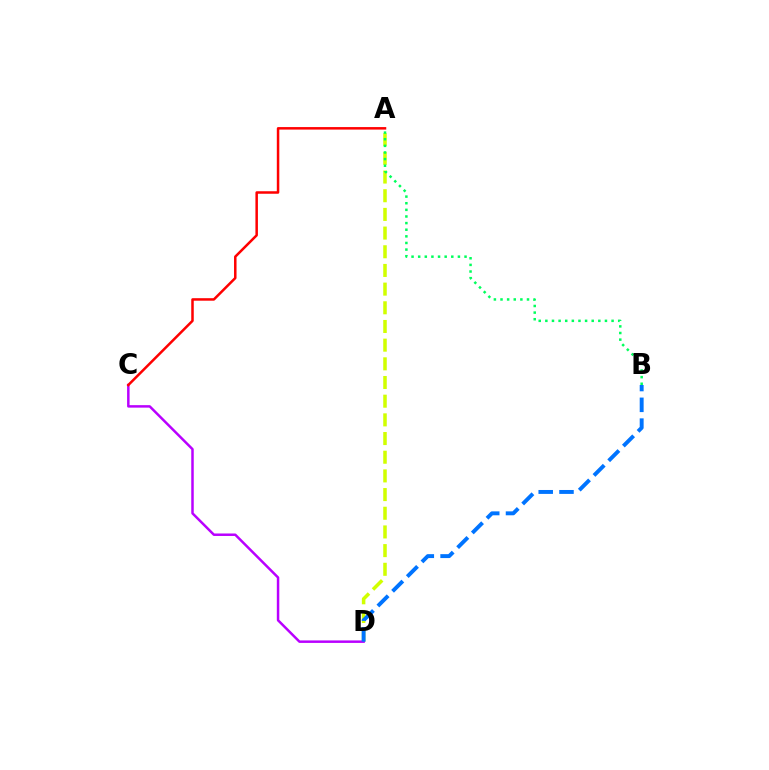{('A', 'D'): [{'color': '#d1ff00', 'line_style': 'dashed', 'thickness': 2.54}], ('A', 'B'): [{'color': '#00ff5c', 'line_style': 'dotted', 'thickness': 1.8}], ('C', 'D'): [{'color': '#b900ff', 'line_style': 'solid', 'thickness': 1.79}], ('A', 'C'): [{'color': '#ff0000', 'line_style': 'solid', 'thickness': 1.8}], ('B', 'D'): [{'color': '#0074ff', 'line_style': 'dashed', 'thickness': 2.82}]}